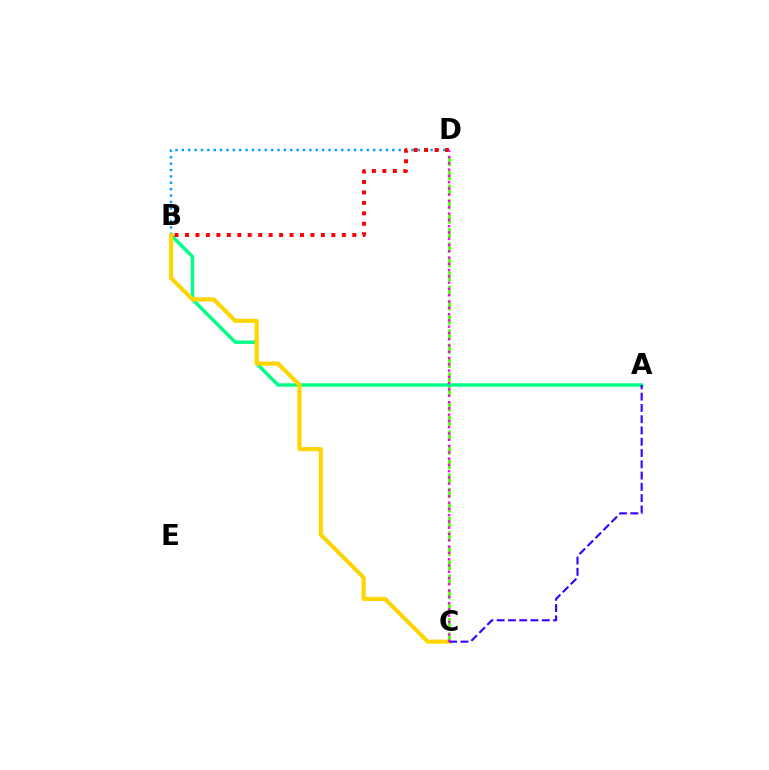{('A', 'B'): [{'color': '#00ff86', 'line_style': 'solid', 'thickness': 2.47}], ('B', 'D'): [{'color': '#009eff', 'line_style': 'dotted', 'thickness': 1.73}, {'color': '#ff0000', 'line_style': 'dotted', 'thickness': 2.84}], ('B', 'C'): [{'color': '#ffd500', 'line_style': 'solid', 'thickness': 2.98}], ('C', 'D'): [{'color': '#4fff00', 'line_style': 'dashed', 'thickness': 1.96}, {'color': '#ff00ed', 'line_style': 'dotted', 'thickness': 1.71}], ('A', 'C'): [{'color': '#3700ff', 'line_style': 'dashed', 'thickness': 1.53}]}